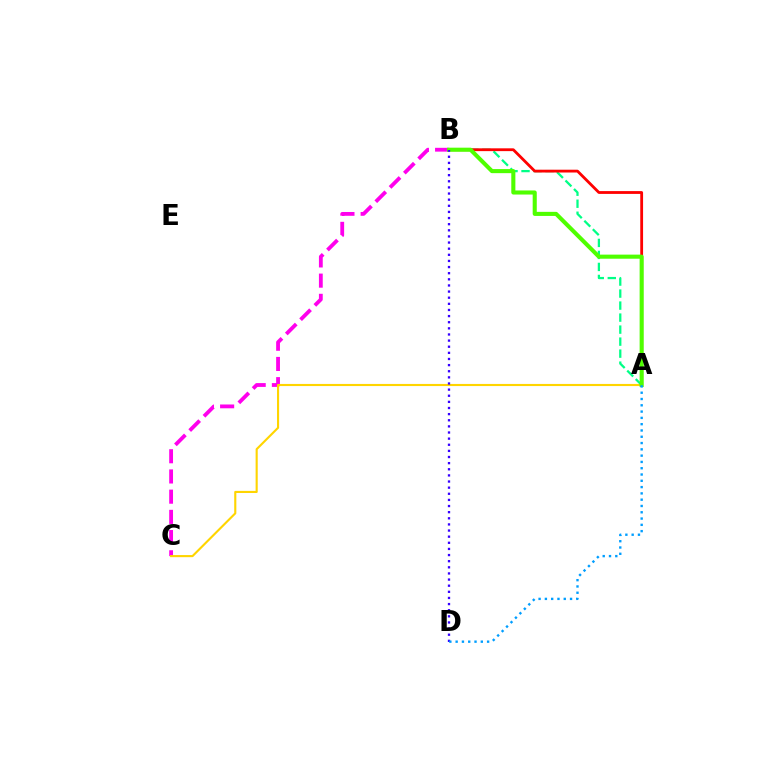{('B', 'C'): [{'color': '#ff00ed', 'line_style': 'dashed', 'thickness': 2.75}], ('A', 'C'): [{'color': '#ffd500', 'line_style': 'solid', 'thickness': 1.53}], ('A', 'B'): [{'color': '#00ff86', 'line_style': 'dashed', 'thickness': 1.63}, {'color': '#ff0000', 'line_style': 'solid', 'thickness': 2.02}, {'color': '#4fff00', 'line_style': 'solid', 'thickness': 2.94}], ('B', 'D'): [{'color': '#3700ff', 'line_style': 'dotted', 'thickness': 1.66}], ('A', 'D'): [{'color': '#009eff', 'line_style': 'dotted', 'thickness': 1.71}]}